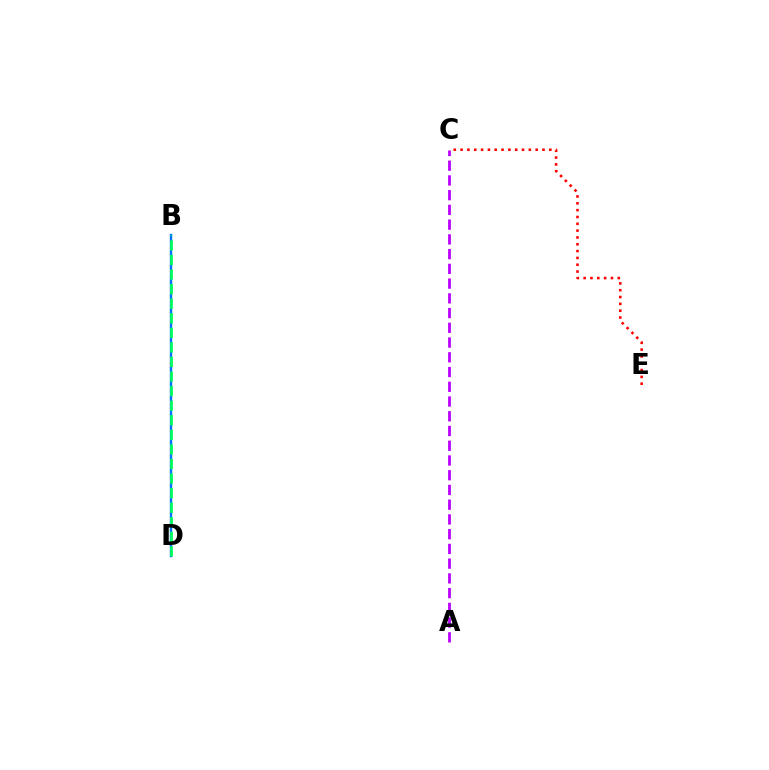{('A', 'C'): [{'color': '#b900ff', 'line_style': 'dashed', 'thickness': 2.0}], ('B', 'D'): [{'color': '#d1ff00', 'line_style': 'dotted', 'thickness': 1.56}, {'color': '#0074ff', 'line_style': 'solid', 'thickness': 1.72}, {'color': '#00ff5c', 'line_style': 'dashed', 'thickness': 1.98}], ('C', 'E'): [{'color': '#ff0000', 'line_style': 'dotted', 'thickness': 1.85}]}